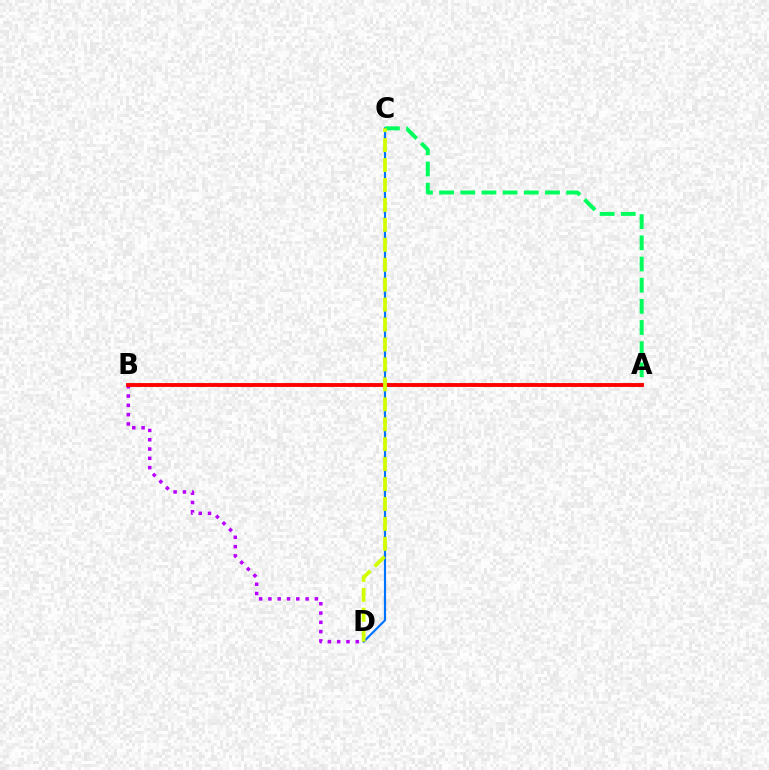{('C', 'D'): [{'color': '#0074ff', 'line_style': 'solid', 'thickness': 1.55}, {'color': '#d1ff00', 'line_style': 'dashed', 'thickness': 2.71}], ('B', 'D'): [{'color': '#b900ff', 'line_style': 'dotted', 'thickness': 2.53}], ('A', 'C'): [{'color': '#00ff5c', 'line_style': 'dashed', 'thickness': 2.88}], ('A', 'B'): [{'color': '#ff0000', 'line_style': 'solid', 'thickness': 2.79}]}